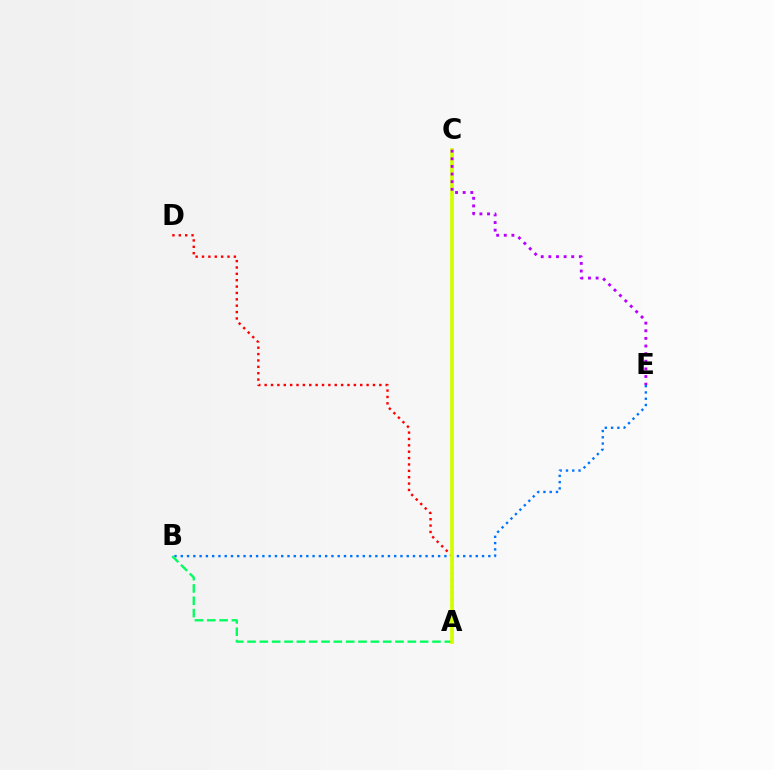{('B', 'E'): [{'color': '#0074ff', 'line_style': 'dotted', 'thickness': 1.71}], ('A', 'D'): [{'color': '#ff0000', 'line_style': 'dotted', 'thickness': 1.73}], ('A', 'B'): [{'color': '#00ff5c', 'line_style': 'dashed', 'thickness': 1.68}], ('A', 'C'): [{'color': '#d1ff00', 'line_style': 'solid', 'thickness': 2.67}], ('C', 'E'): [{'color': '#b900ff', 'line_style': 'dotted', 'thickness': 2.07}]}